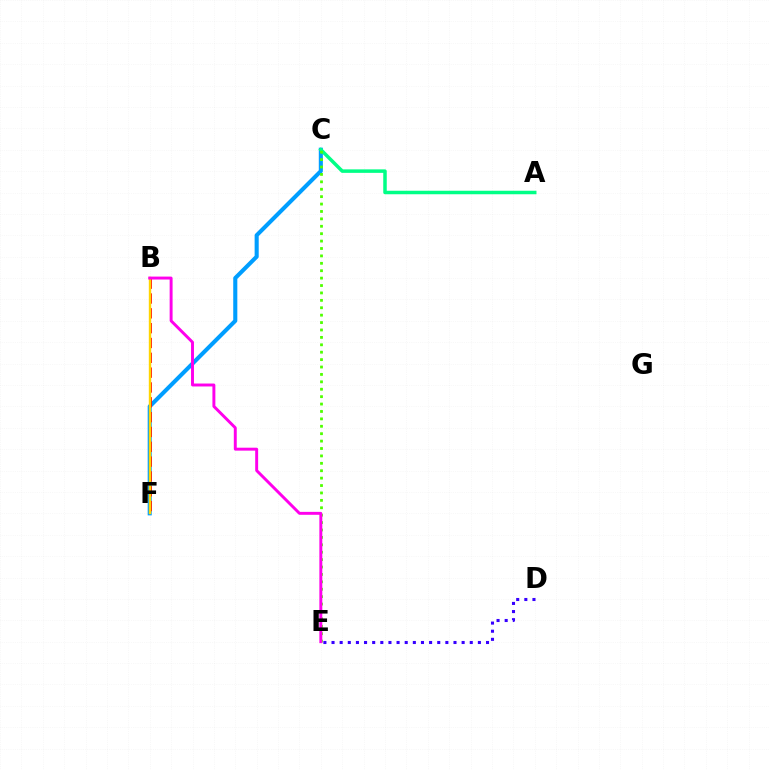{('C', 'F'): [{'color': '#009eff', 'line_style': 'solid', 'thickness': 2.94}], ('D', 'E'): [{'color': '#3700ff', 'line_style': 'dotted', 'thickness': 2.21}], ('B', 'F'): [{'color': '#ff0000', 'line_style': 'dashed', 'thickness': 2.01}, {'color': '#ffd500', 'line_style': 'solid', 'thickness': 1.72}], ('A', 'C'): [{'color': '#00ff86', 'line_style': 'solid', 'thickness': 2.52}], ('C', 'E'): [{'color': '#4fff00', 'line_style': 'dotted', 'thickness': 2.01}], ('B', 'E'): [{'color': '#ff00ed', 'line_style': 'solid', 'thickness': 2.12}]}